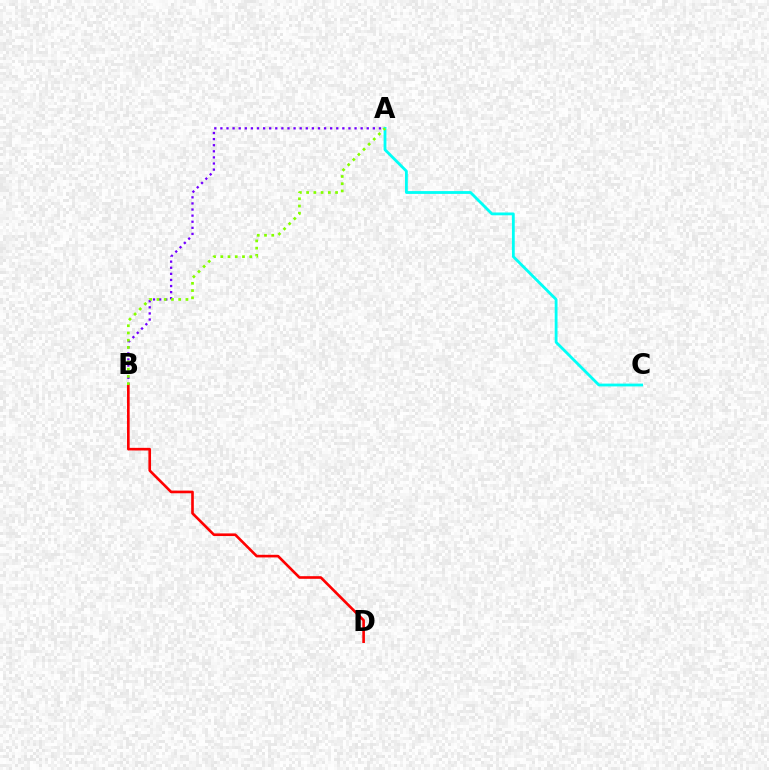{('A', 'B'): [{'color': '#7200ff', 'line_style': 'dotted', 'thickness': 1.66}, {'color': '#84ff00', 'line_style': 'dotted', 'thickness': 1.97}], ('A', 'C'): [{'color': '#00fff6', 'line_style': 'solid', 'thickness': 2.02}], ('B', 'D'): [{'color': '#ff0000', 'line_style': 'solid', 'thickness': 1.9}]}